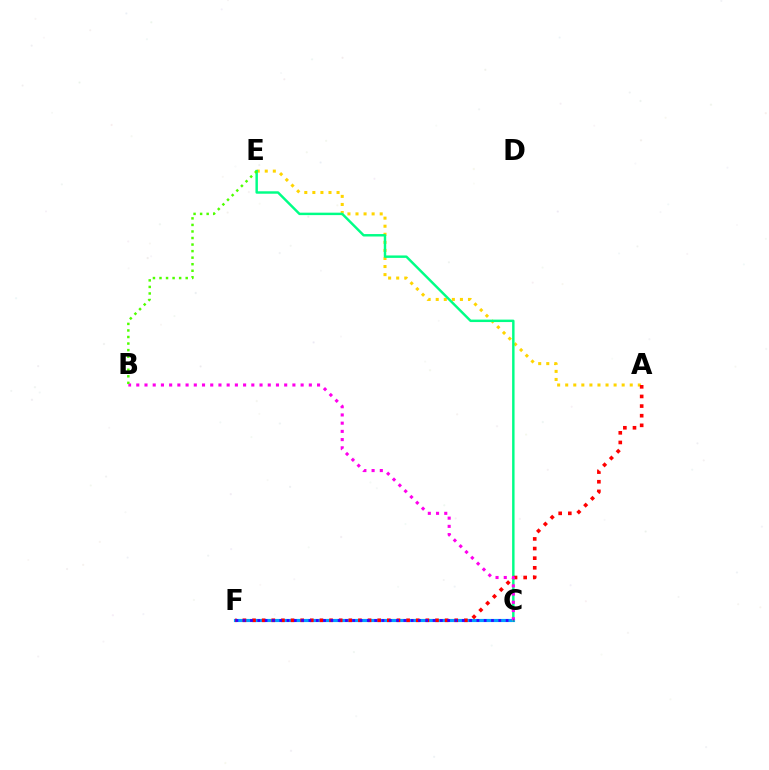{('A', 'E'): [{'color': '#ffd500', 'line_style': 'dotted', 'thickness': 2.19}], ('C', 'F'): [{'color': '#009eff', 'line_style': 'solid', 'thickness': 2.26}, {'color': '#3700ff', 'line_style': 'dotted', 'thickness': 1.98}], ('C', 'E'): [{'color': '#00ff86', 'line_style': 'solid', 'thickness': 1.76}], ('A', 'F'): [{'color': '#ff0000', 'line_style': 'dotted', 'thickness': 2.62}], ('B', 'C'): [{'color': '#ff00ed', 'line_style': 'dotted', 'thickness': 2.23}], ('B', 'E'): [{'color': '#4fff00', 'line_style': 'dotted', 'thickness': 1.78}]}